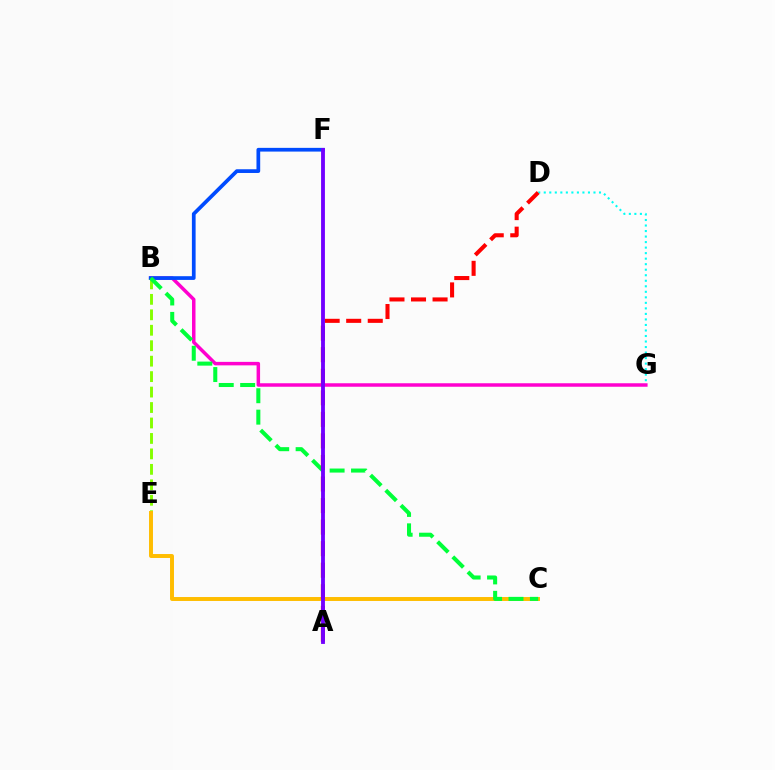{('B', 'E'): [{'color': '#84ff00', 'line_style': 'dashed', 'thickness': 2.1}], ('D', 'G'): [{'color': '#00fff6', 'line_style': 'dotted', 'thickness': 1.5}], ('B', 'G'): [{'color': '#ff00cf', 'line_style': 'solid', 'thickness': 2.51}], ('C', 'E'): [{'color': '#ffbd00', 'line_style': 'solid', 'thickness': 2.83}], ('B', 'F'): [{'color': '#004bff', 'line_style': 'solid', 'thickness': 2.68}], ('B', 'C'): [{'color': '#00ff39', 'line_style': 'dashed', 'thickness': 2.91}], ('A', 'D'): [{'color': '#ff0000', 'line_style': 'dashed', 'thickness': 2.93}], ('A', 'F'): [{'color': '#7200ff', 'line_style': 'solid', 'thickness': 2.77}]}